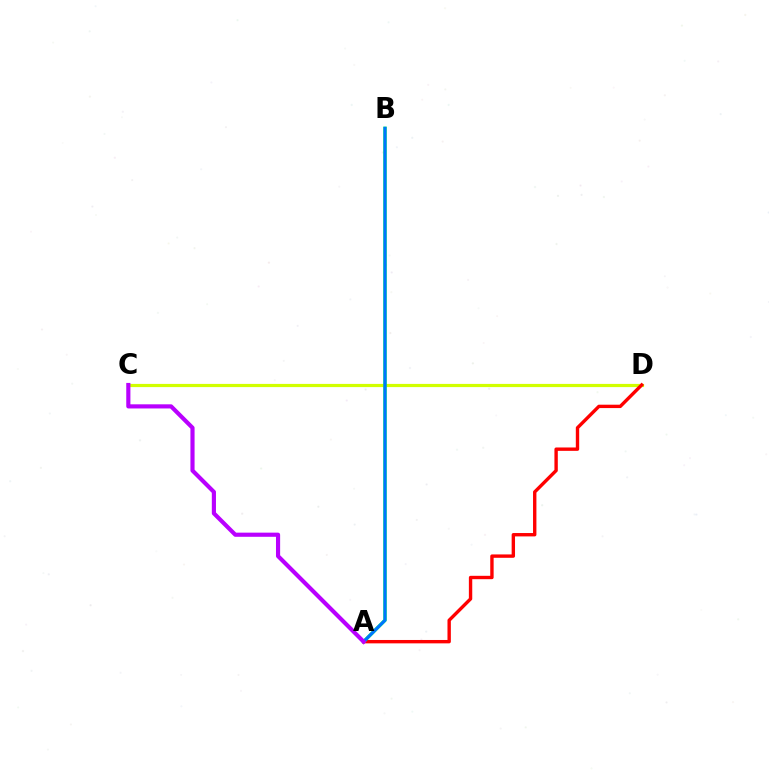{('C', 'D'): [{'color': '#d1ff00', 'line_style': 'solid', 'thickness': 2.3}], ('A', 'D'): [{'color': '#ff0000', 'line_style': 'solid', 'thickness': 2.43}], ('A', 'B'): [{'color': '#00ff5c', 'line_style': 'solid', 'thickness': 2.48}, {'color': '#0074ff', 'line_style': 'solid', 'thickness': 2.21}], ('A', 'C'): [{'color': '#b900ff', 'line_style': 'solid', 'thickness': 2.98}]}